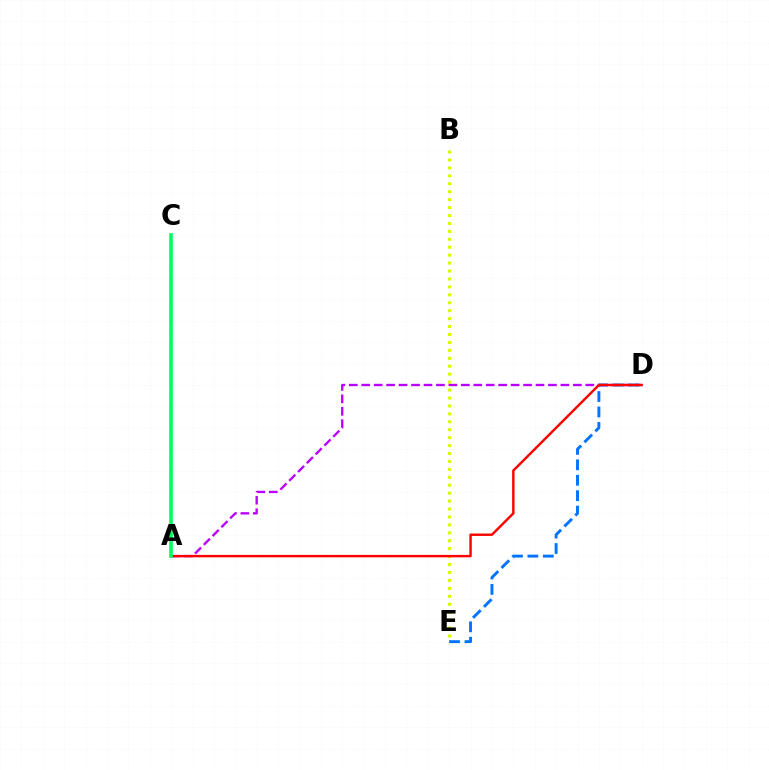{('B', 'E'): [{'color': '#d1ff00', 'line_style': 'dotted', 'thickness': 2.16}], ('A', 'D'): [{'color': '#b900ff', 'line_style': 'dashed', 'thickness': 1.69}, {'color': '#ff0000', 'line_style': 'solid', 'thickness': 1.75}], ('D', 'E'): [{'color': '#0074ff', 'line_style': 'dashed', 'thickness': 2.1}], ('A', 'C'): [{'color': '#00ff5c', 'line_style': 'solid', 'thickness': 2.59}]}